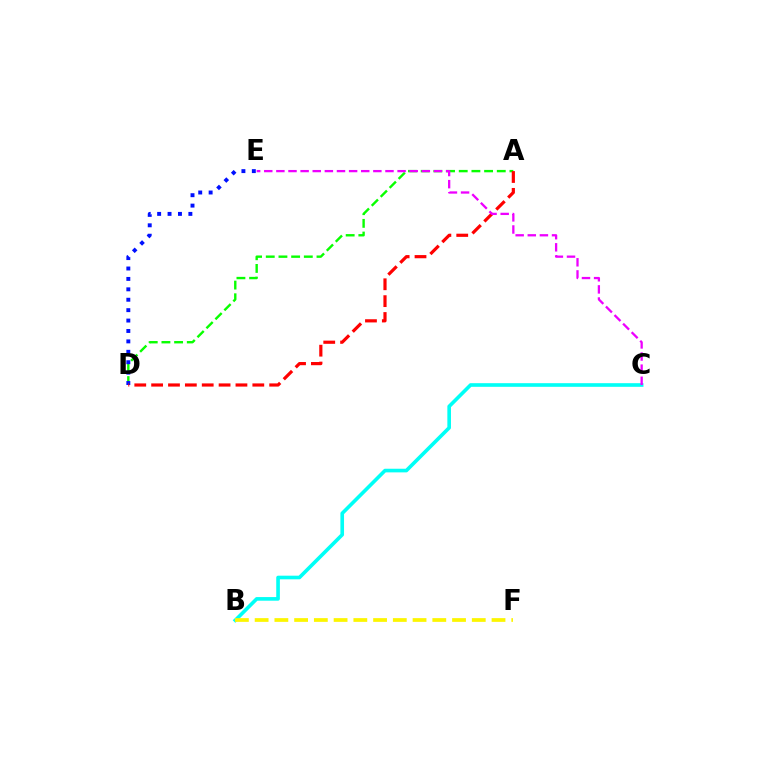{('B', 'C'): [{'color': '#00fff6', 'line_style': 'solid', 'thickness': 2.61}], ('A', 'D'): [{'color': '#08ff00', 'line_style': 'dashed', 'thickness': 1.72}, {'color': '#ff0000', 'line_style': 'dashed', 'thickness': 2.29}], ('B', 'F'): [{'color': '#fcf500', 'line_style': 'dashed', 'thickness': 2.68}], ('D', 'E'): [{'color': '#0010ff', 'line_style': 'dotted', 'thickness': 2.83}], ('C', 'E'): [{'color': '#ee00ff', 'line_style': 'dashed', 'thickness': 1.65}]}